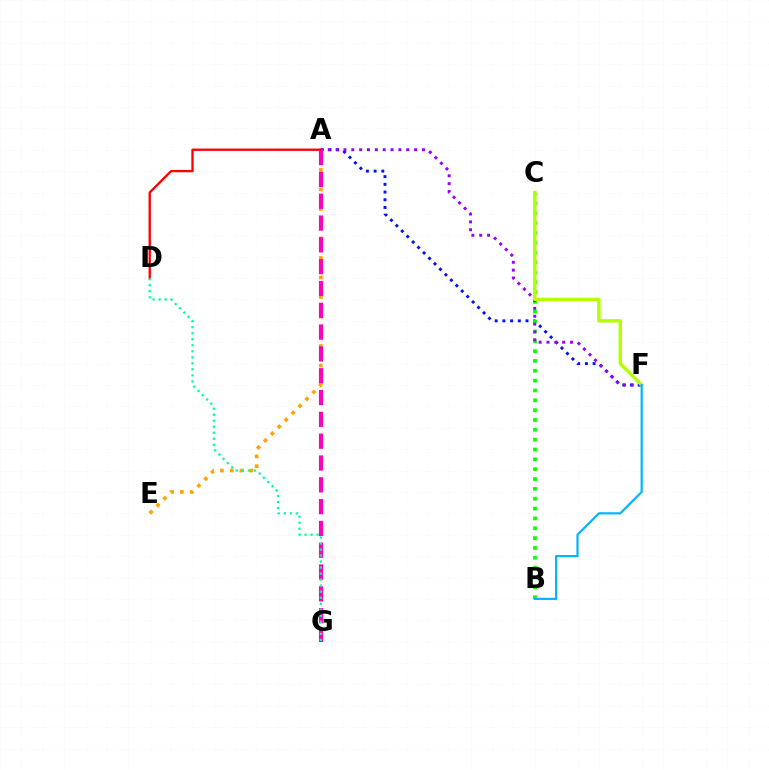{('A', 'F'): [{'color': '#0010ff', 'line_style': 'dotted', 'thickness': 2.09}, {'color': '#9b00ff', 'line_style': 'dotted', 'thickness': 2.13}], ('B', 'C'): [{'color': '#08ff00', 'line_style': 'dotted', 'thickness': 2.67}], ('C', 'F'): [{'color': '#b3ff00', 'line_style': 'solid', 'thickness': 2.46}], ('B', 'F'): [{'color': '#00b5ff', 'line_style': 'solid', 'thickness': 1.58}], ('A', 'E'): [{'color': '#ffa500', 'line_style': 'dotted', 'thickness': 2.66}], ('A', 'D'): [{'color': '#ff0000', 'line_style': 'solid', 'thickness': 1.67}], ('A', 'G'): [{'color': '#ff00bd', 'line_style': 'dashed', 'thickness': 2.96}], ('D', 'G'): [{'color': '#00ff9d', 'line_style': 'dotted', 'thickness': 1.64}]}